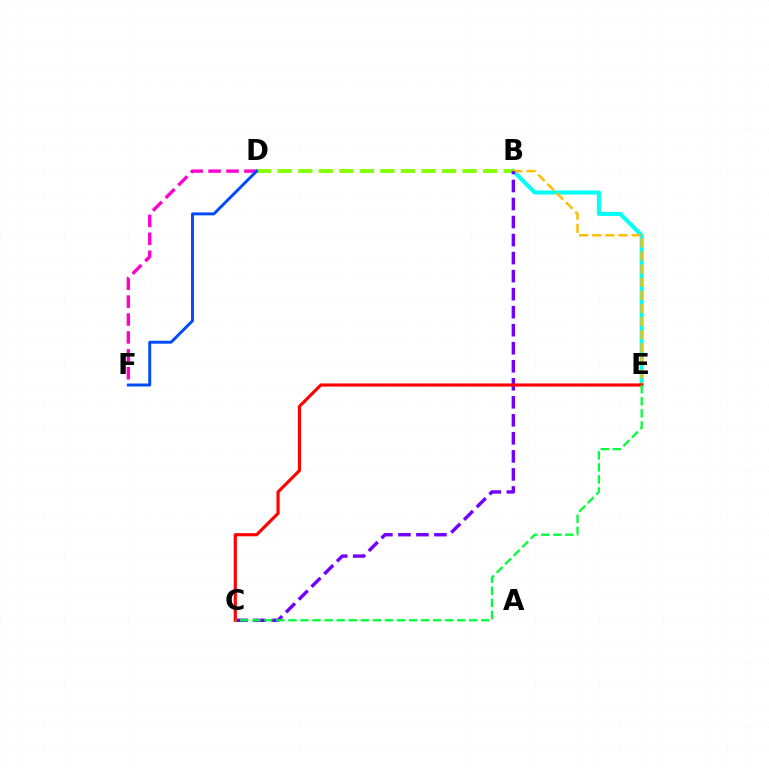{('B', 'E'): [{'color': '#00fff6', 'line_style': 'solid', 'thickness': 2.92}, {'color': '#ffbd00', 'line_style': 'dashed', 'thickness': 1.78}], ('B', 'D'): [{'color': '#84ff00', 'line_style': 'dashed', 'thickness': 2.79}], ('B', 'C'): [{'color': '#7200ff', 'line_style': 'dashed', 'thickness': 2.45}], ('D', 'F'): [{'color': '#ff00cf', 'line_style': 'dashed', 'thickness': 2.43}, {'color': '#004bff', 'line_style': 'solid', 'thickness': 2.11}], ('C', 'E'): [{'color': '#ff0000', 'line_style': 'solid', 'thickness': 2.26}, {'color': '#00ff39', 'line_style': 'dashed', 'thickness': 1.64}]}